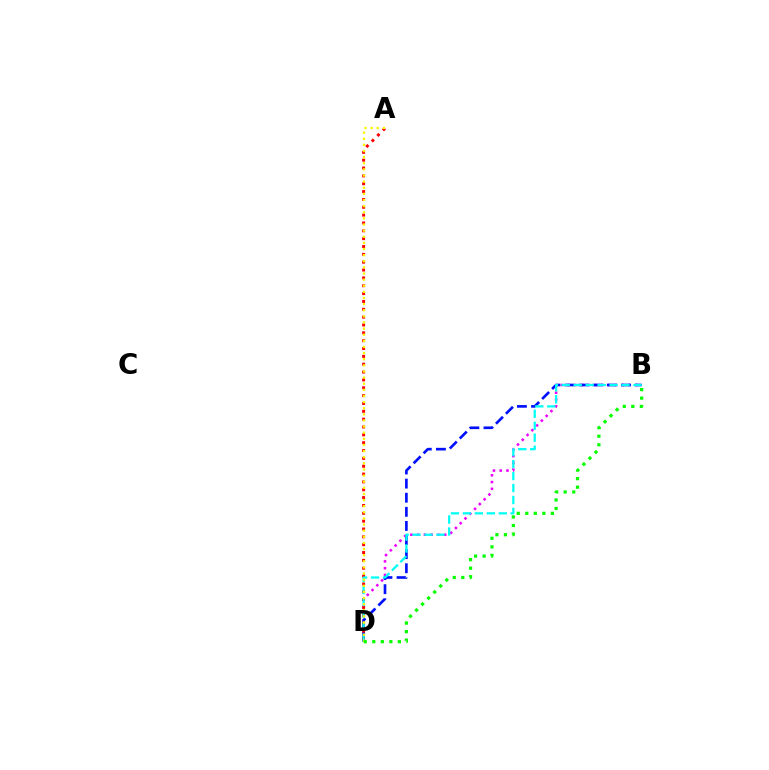{('B', 'D'): [{'color': '#ee00ff', 'line_style': 'dotted', 'thickness': 1.84}, {'color': '#0010ff', 'line_style': 'dashed', 'thickness': 1.92}, {'color': '#00fff6', 'line_style': 'dashed', 'thickness': 1.62}, {'color': '#08ff00', 'line_style': 'dotted', 'thickness': 2.32}], ('A', 'D'): [{'color': '#ff0000', 'line_style': 'dotted', 'thickness': 2.13}, {'color': '#fcf500', 'line_style': 'dotted', 'thickness': 1.66}]}